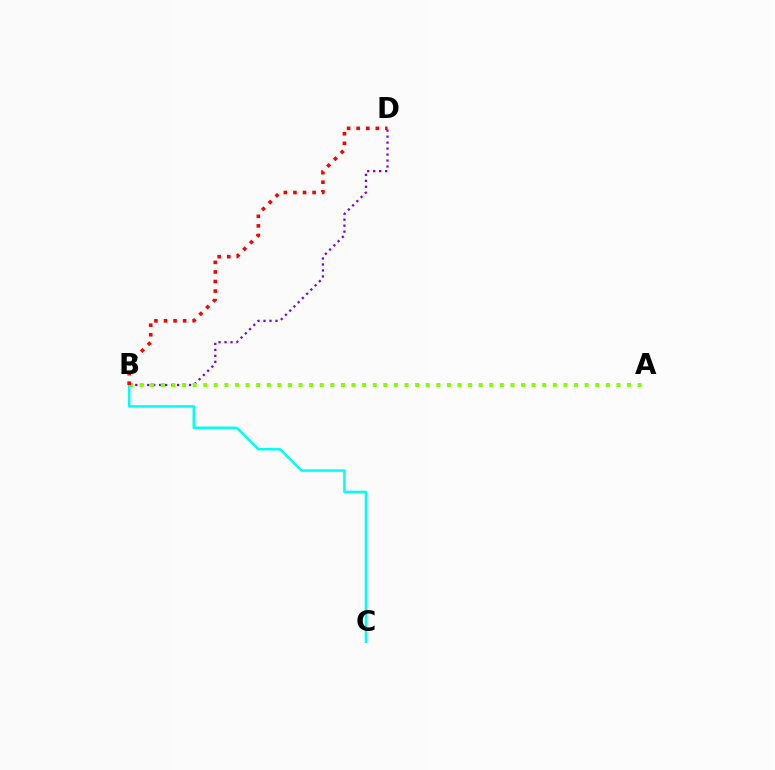{('B', 'D'): [{'color': '#7200ff', 'line_style': 'dotted', 'thickness': 1.62}, {'color': '#ff0000', 'line_style': 'dotted', 'thickness': 2.6}], ('A', 'B'): [{'color': '#84ff00', 'line_style': 'dotted', 'thickness': 2.88}], ('B', 'C'): [{'color': '#00fff6', 'line_style': 'solid', 'thickness': 1.8}]}